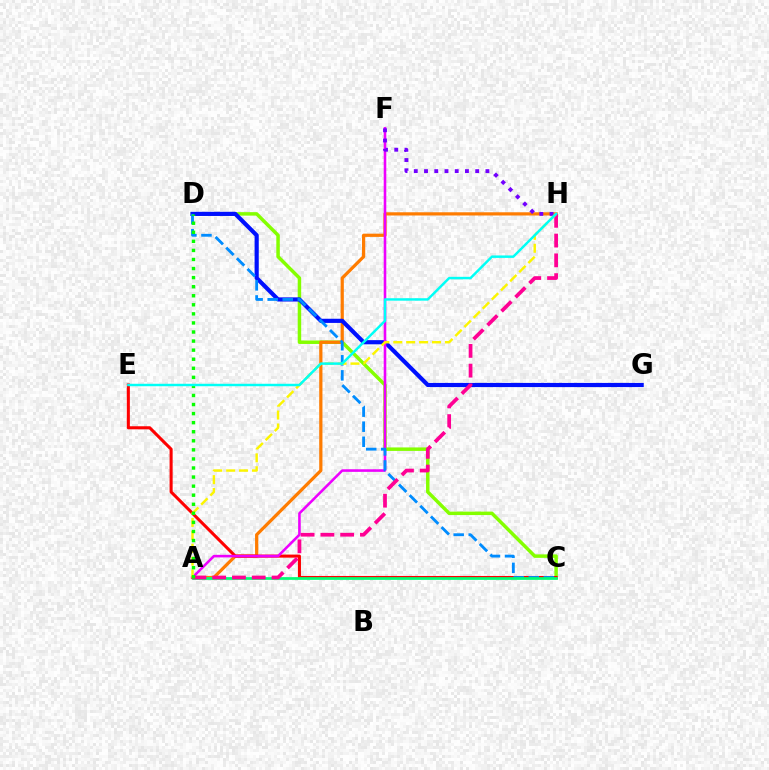{('C', 'D'): [{'color': '#84ff00', 'line_style': 'solid', 'thickness': 2.5}, {'color': '#008cff', 'line_style': 'dashed', 'thickness': 2.04}], ('A', 'H'): [{'color': '#ff7c00', 'line_style': 'solid', 'thickness': 2.32}, {'color': '#ff0094', 'line_style': 'dashed', 'thickness': 2.69}, {'color': '#fcf500', 'line_style': 'dashed', 'thickness': 1.75}], ('C', 'E'): [{'color': '#ff0000', 'line_style': 'solid', 'thickness': 2.2}], ('D', 'G'): [{'color': '#0010ff', 'line_style': 'solid', 'thickness': 2.99}], ('A', 'F'): [{'color': '#ee00ff', 'line_style': 'solid', 'thickness': 1.86}], ('A', 'C'): [{'color': '#00ff74', 'line_style': 'solid', 'thickness': 1.96}], ('F', 'H'): [{'color': '#7200ff', 'line_style': 'dotted', 'thickness': 2.78}], ('A', 'D'): [{'color': '#08ff00', 'line_style': 'dotted', 'thickness': 2.46}], ('E', 'H'): [{'color': '#00fff6', 'line_style': 'solid', 'thickness': 1.77}]}